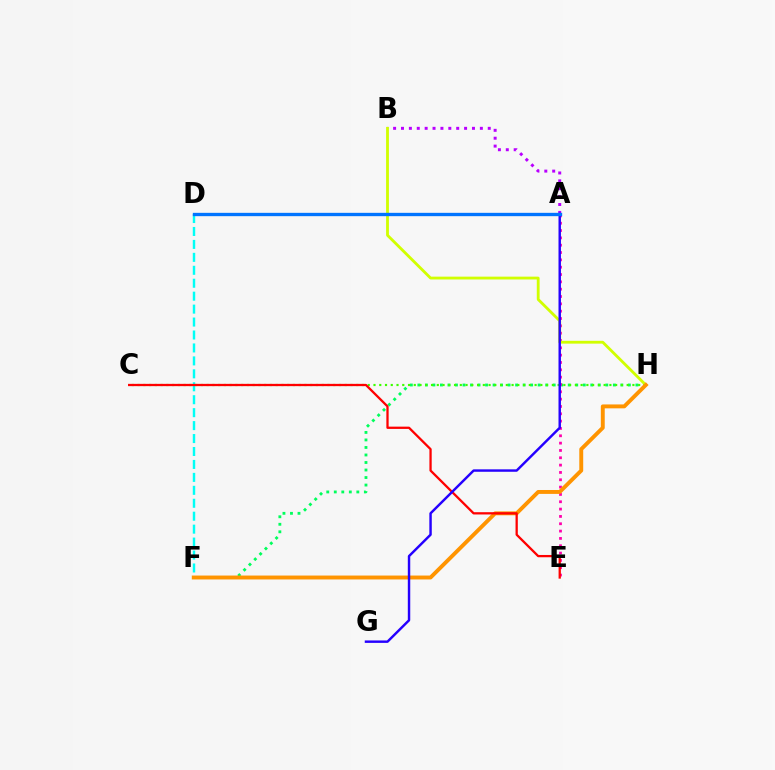{('A', 'B'): [{'color': '#b900ff', 'line_style': 'dotted', 'thickness': 2.14}], ('F', 'H'): [{'color': '#00ff5c', 'line_style': 'dotted', 'thickness': 2.04}, {'color': '#ff9400', 'line_style': 'solid', 'thickness': 2.81}], ('D', 'F'): [{'color': '#00fff6', 'line_style': 'dashed', 'thickness': 1.76}], ('A', 'E'): [{'color': '#ff00ac', 'line_style': 'dotted', 'thickness': 1.99}], ('C', 'H'): [{'color': '#3dff00', 'line_style': 'dotted', 'thickness': 1.56}], ('B', 'H'): [{'color': '#d1ff00', 'line_style': 'solid', 'thickness': 2.03}], ('C', 'E'): [{'color': '#ff0000', 'line_style': 'solid', 'thickness': 1.64}], ('A', 'G'): [{'color': '#2500ff', 'line_style': 'solid', 'thickness': 1.75}], ('A', 'D'): [{'color': '#0074ff', 'line_style': 'solid', 'thickness': 2.4}]}